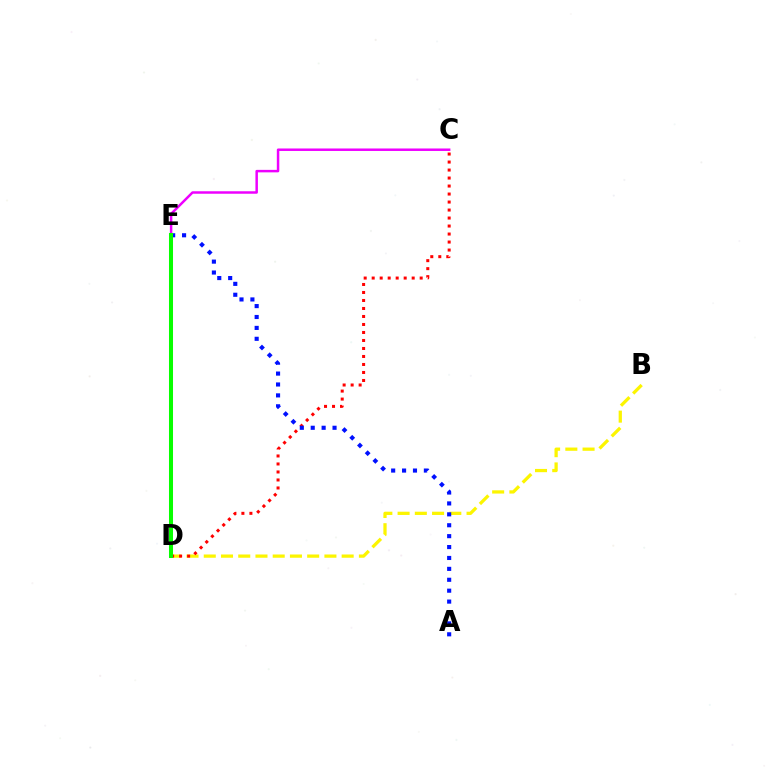{('B', 'D'): [{'color': '#fcf500', 'line_style': 'dashed', 'thickness': 2.34}], ('C', 'E'): [{'color': '#ee00ff', 'line_style': 'solid', 'thickness': 1.79}], ('C', 'D'): [{'color': '#ff0000', 'line_style': 'dotted', 'thickness': 2.17}], ('D', 'E'): [{'color': '#00fff6', 'line_style': 'dashed', 'thickness': 2.88}, {'color': '#08ff00', 'line_style': 'solid', 'thickness': 2.9}], ('A', 'E'): [{'color': '#0010ff', 'line_style': 'dotted', 'thickness': 2.96}]}